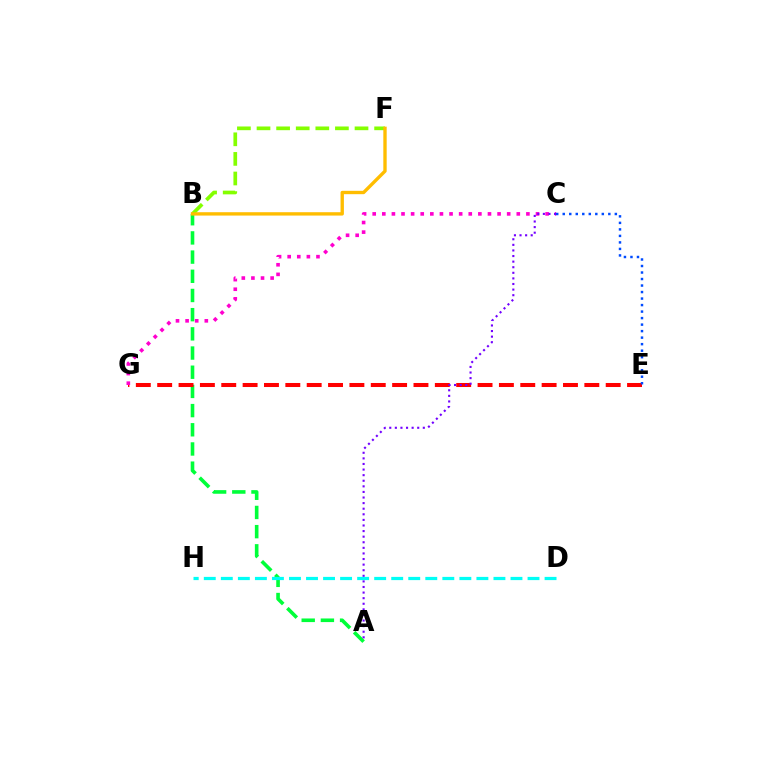{('A', 'B'): [{'color': '#00ff39', 'line_style': 'dashed', 'thickness': 2.61}], ('E', 'G'): [{'color': '#ff0000', 'line_style': 'dashed', 'thickness': 2.9}], ('C', 'G'): [{'color': '#ff00cf', 'line_style': 'dotted', 'thickness': 2.61}], ('B', 'F'): [{'color': '#84ff00', 'line_style': 'dashed', 'thickness': 2.66}, {'color': '#ffbd00', 'line_style': 'solid', 'thickness': 2.42}], ('A', 'C'): [{'color': '#7200ff', 'line_style': 'dotted', 'thickness': 1.52}], ('C', 'E'): [{'color': '#004bff', 'line_style': 'dotted', 'thickness': 1.77}], ('D', 'H'): [{'color': '#00fff6', 'line_style': 'dashed', 'thickness': 2.31}]}